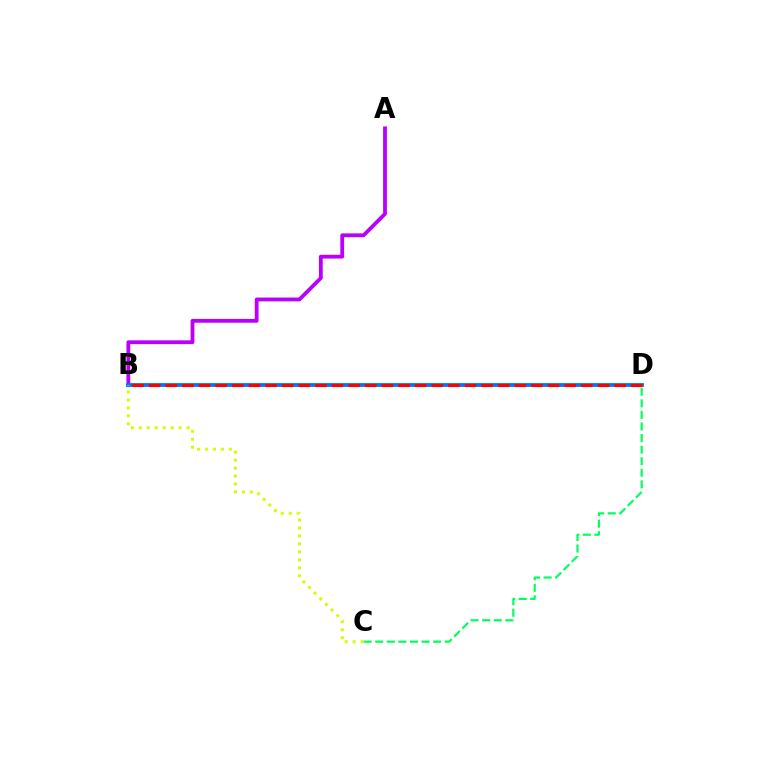{('A', 'B'): [{'color': '#b900ff', 'line_style': 'solid', 'thickness': 2.74}], ('B', 'D'): [{'color': '#0074ff', 'line_style': 'solid', 'thickness': 2.71}, {'color': '#ff0000', 'line_style': 'dashed', 'thickness': 2.26}], ('C', 'D'): [{'color': '#00ff5c', 'line_style': 'dashed', 'thickness': 1.57}], ('B', 'C'): [{'color': '#d1ff00', 'line_style': 'dotted', 'thickness': 2.16}]}